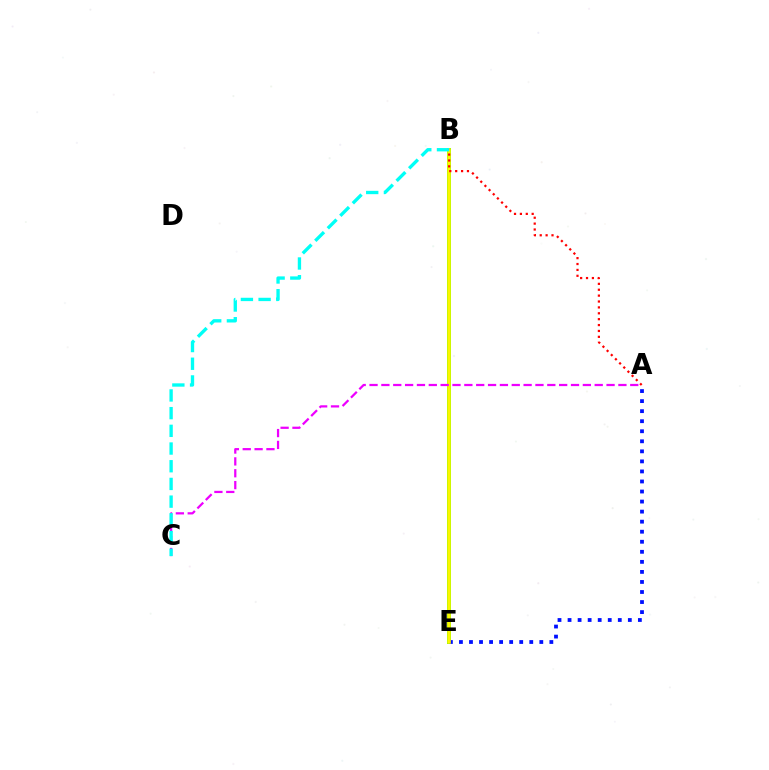{('B', 'E'): [{'color': '#08ff00', 'line_style': 'solid', 'thickness': 2.86}, {'color': '#fcf500', 'line_style': 'solid', 'thickness': 2.61}], ('A', 'E'): [{'color': '#0010ff', 'line_style': 'dotted', 'thickness': 2.73}], ('A', 'C'): [{'color': '#ee00ff', 'line_style': 'dashed', 'thickness': 1.61}], ('B', 'C'): [{'color': '#00fff6', 'line_style': 'dashed', 'thickness': 2.4}], ('A', 'B'): [{'color': '#ff0000', 'line_style': 'dotted', 'thickness': 1.6}]}